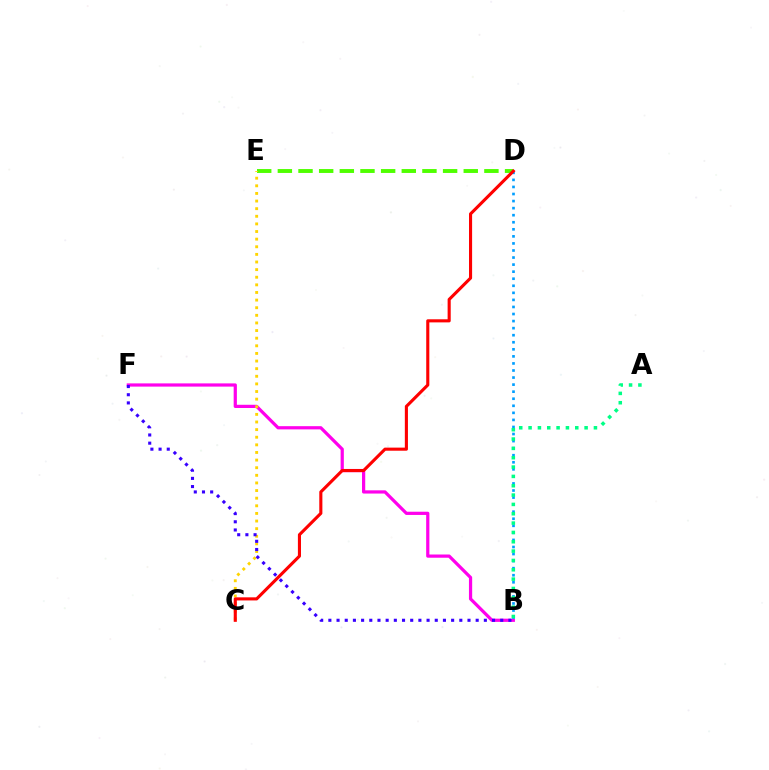{('B', 'F'): [{'color': '#ff00ed', 'line_style': 'solid', 'thickness': 2.32}, {'color': '#3700ff', 'line_style': 'dotted', 'thickness': 2.22}], ('B', 'D'): [{'color': '#009eff', 'line_style': 'dotted', 'thickness': 1.92}], ('D', 'E'): [{'color': '#4fff00', 'line_style': 'dashed', 'thickness': 2.81}], ('C', 'E'): [{'color': '#ffd500', 'line_style': 'dotted', 'thickness': 2.07}], ('A', 'B'): [{'color': '#00ff86', 'line_style': 'dotted', 'thickness': 2.54}], ('C', 'D'): [{'color': '#ff0000', 'line_style': 'solid', 'thickness': 2.23}]}